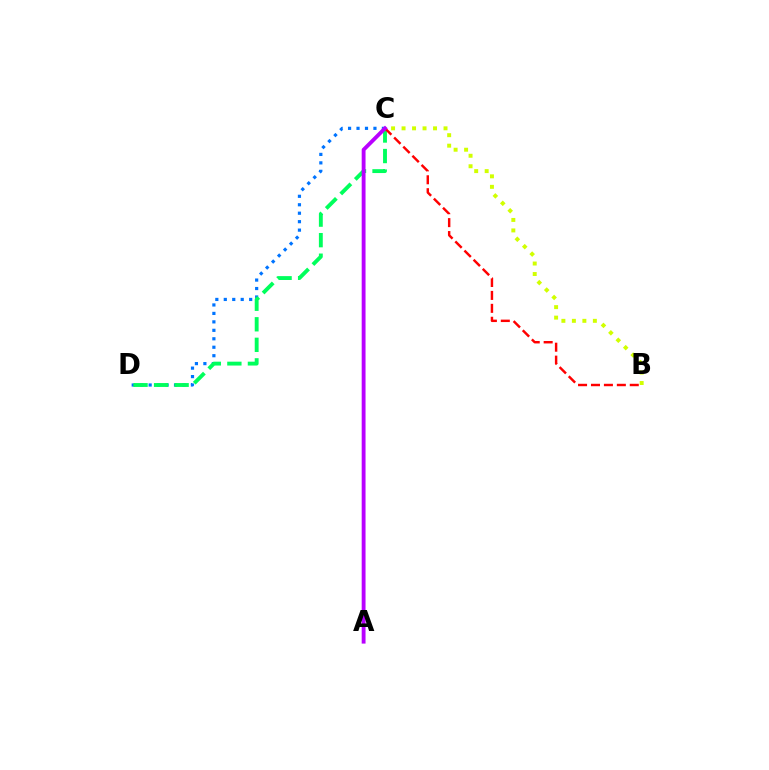{('C', 'D'): [{'color': '#0074ff', 'line_style': 'dotted', 'thickness': 2.3}, {'color': '#00ff5c', 'line_style': 'dashed', 'thickness': 2.79}], ('B', 'C'): [{'color': '#ff0000', 'line_style': 'dashed', 'thickness': 1.76}, {'color': '#d1ff00', 'line_style': 'dotted', 'thickness': 2.85}], ('A', 'C'): [{'color': '#b900ff', 'line_style': 'solid', 'thickness': 2.77}]}